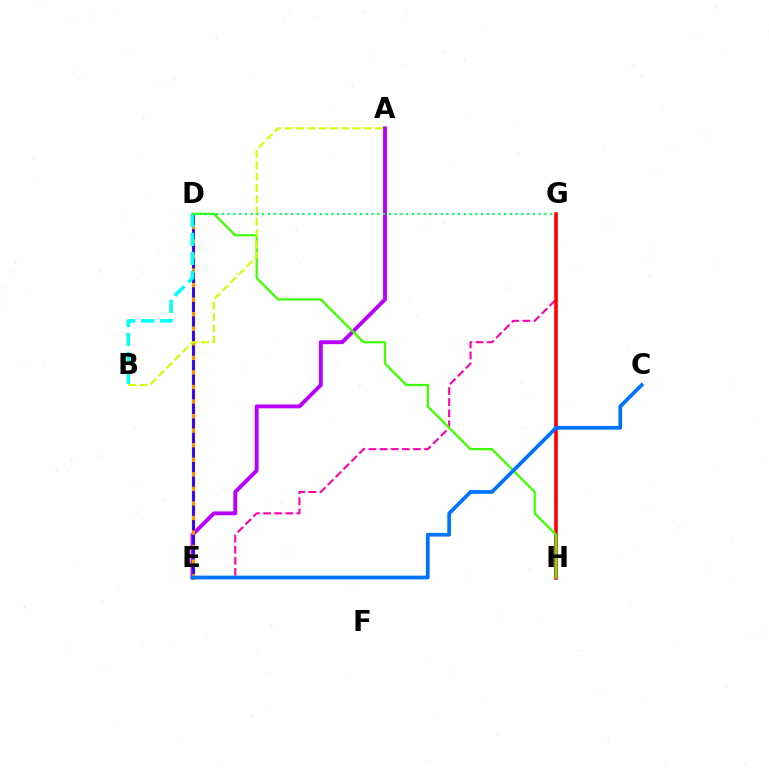{('E', 'G'): [{'color': '#ff00ac', 'line_style': 'dashed', 'thickness': 1.51}], ('G', 'H'): [{'color': '#ff0000', 'line_style': 'solid', 'thickness': 2.6}], ('A', 'E'): [{'color': '#b900ff', 'line_style': 'solid', 'thickness': 2.79}], ('D', 'E'): [{'color': '#ff9400', 'line_style': 'solid', 'thickness': 2.33}, {'color': '#2500ff', 'line_style': 'dashed', 'thickness': 1.98}], ('D', 'H'): [{'color': '#3dff00', 'line_style': 'solid', 'thickness': 1.62}], ('B', 'D'): [{'color': '#00fff6', 'line_style': 'dashed', 'thickness': 2.57}], ('C', 'E'): [{'color': '#0074ff', 'line_style': 'solid', 'thickness': 2.68}], ('A', 'B'): [{'color': '#d1ff00', 'line_style': 'dashed', 'thickness': 1.54}], ('D', 'G'): [{'color': '#00ff5c', 'line_style': 'dotted', 'thickness': 1.57}]}